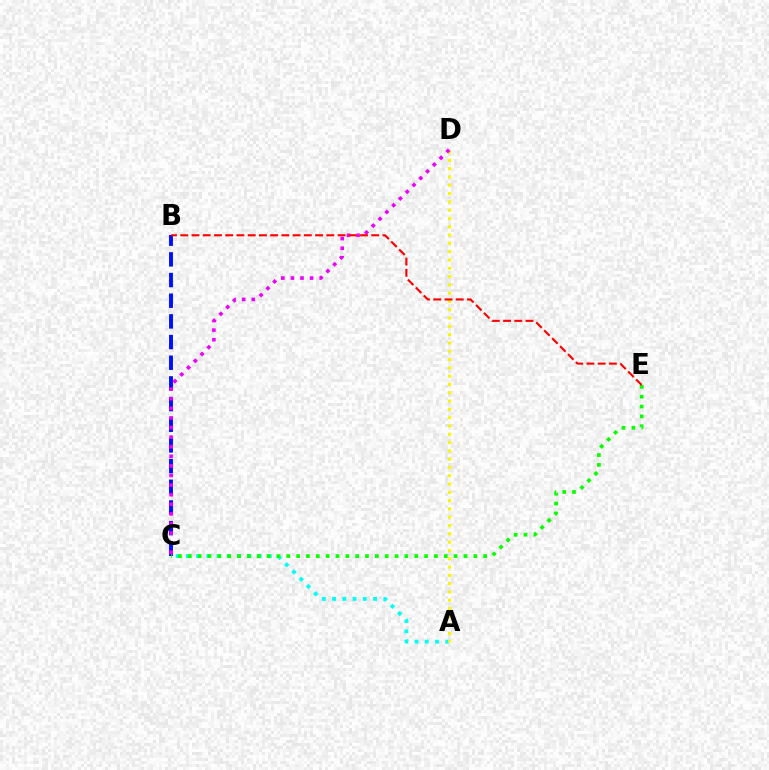{('A', 'C'): [{'color': '#00fff6', 'line_style': 'dotted', 'thickness': 2.78}], ('A', 'D'): [{'color': '#fcf500', 'line_style': 'dotted', 'thickness': 2.26}], ('B', 'C'): [{'color': '#0010ff', 'line_style': 'dashed', 'thickness': 2.81}], ('C', 'E'): [{'color': '#08ff00', 'line_style': 'dotted', 'thickness': 2.67}], ('C', 'D'): [{'color': '#ee00ff', 'line_style': 'dotted', 'thickness': 2.61}], ('B', 'E'): [{'color': '#ff0000', 'line_style': 'dashed', 'thickness': 1.53}]}